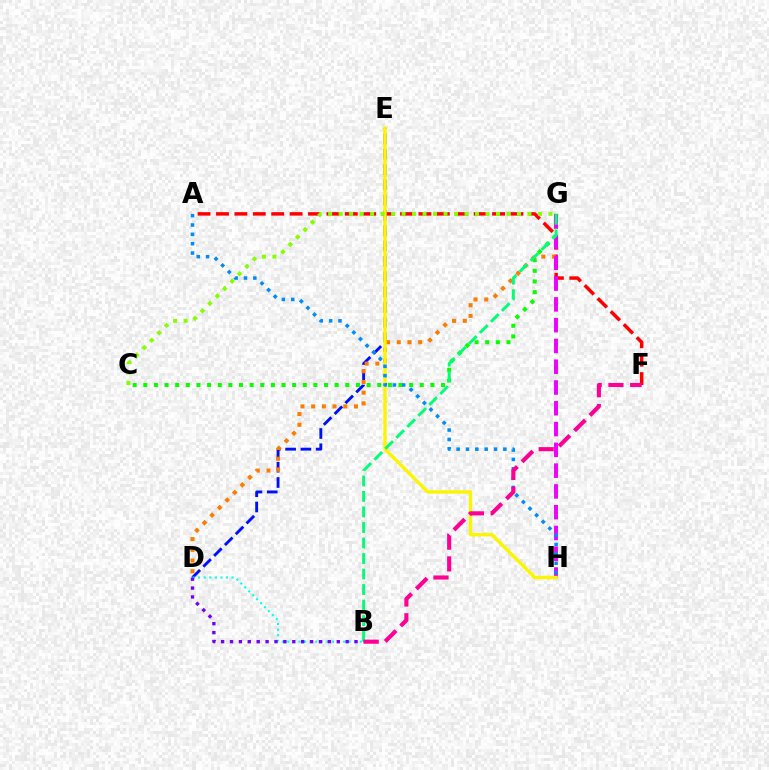{('A', 'F'): [{'color': '#ff0000', 'line_style': 'dashed', 'thickness': 2.5}], ('D', 'E'): [{'color': '#0010ff', 'line_style': 'dashed', 'thickness': 2.08}], ('C', 'G'): [{'color': '#08ff00', 'line_style': 'dotted', 'thickness': 2.89}, {'color': '#84ff00', 'line_style': 'dotted', 'thickness': 2.85}], ('D', 'G'): [{'color': '#ff7c00', 'line_style': 'dotted', 'thickness': 2.91}], ('B', 'D'): [{'color': '#00fff6', 'line_style': 'dotted', 'thickness': 1.52}, {'color': '#7200ff', 'line_style': 'dotted', 'thickness': 2.42}], ('G', 'H'): [{'color': '#ee00ff', 'line_style': 'dashed', 'thickness': 2.82}], ('E', 'H'): [{'color': '#fcf500', 'line_style': 'solid', 'thickness': 2.45}], ('A', 'H'): [{'color': '#008cff', 'line_style': 'dotted', 'thickness': 2.54}], ('B', 'G'): [{'color': '#00ff74', 'line_style': 'dashed', 'thickness': 2.11}], ('B', 'F'): [{'color': '#ff0094', 'line_style': 'dashed', 'thickness': 2.96}]}